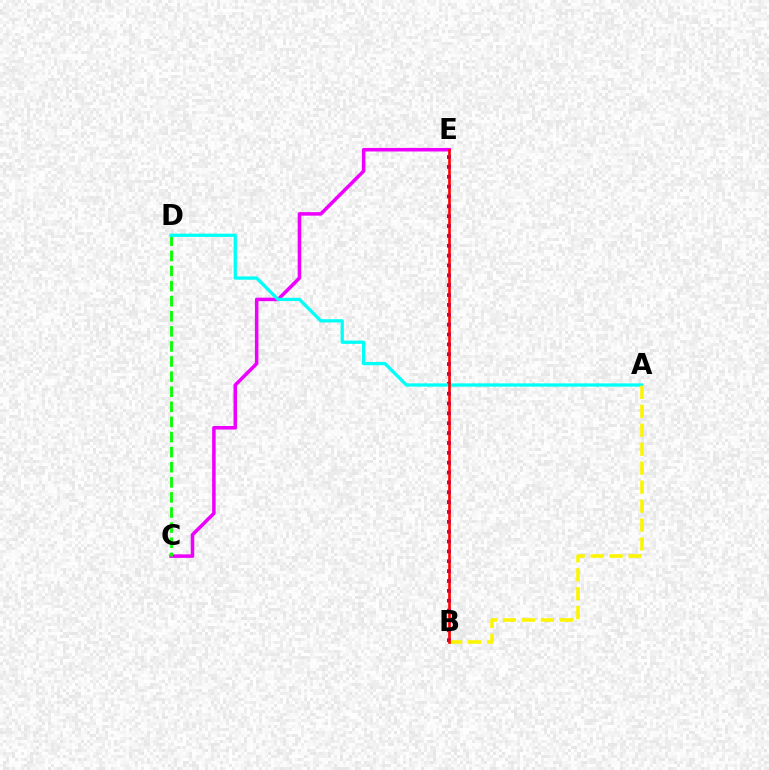{('C', 'E'): [{'color': '#ee00ff', 'line_style': 'solid', 'thickness': 2.54}], ('B', 'E'): [{'color': '#0010ff', 'line_style': 'dotted', 'thickness': 2.68}, {'color': '#ff0000', 'line_style': 'solid', 'thickness': 1.9}], ('C', 'D'): [{'color': '#08ff00', 'line_style': 'dashed', 'thickness': 2.05}], ('A', 'D'): [{'color': '#00fff6', 'line_style': 'solid', 'thickness': 2.35}], ('A', 'B'): [{'color': '#fcf500', 'line_style': 'dashed', 'thickness': 2.58}]}